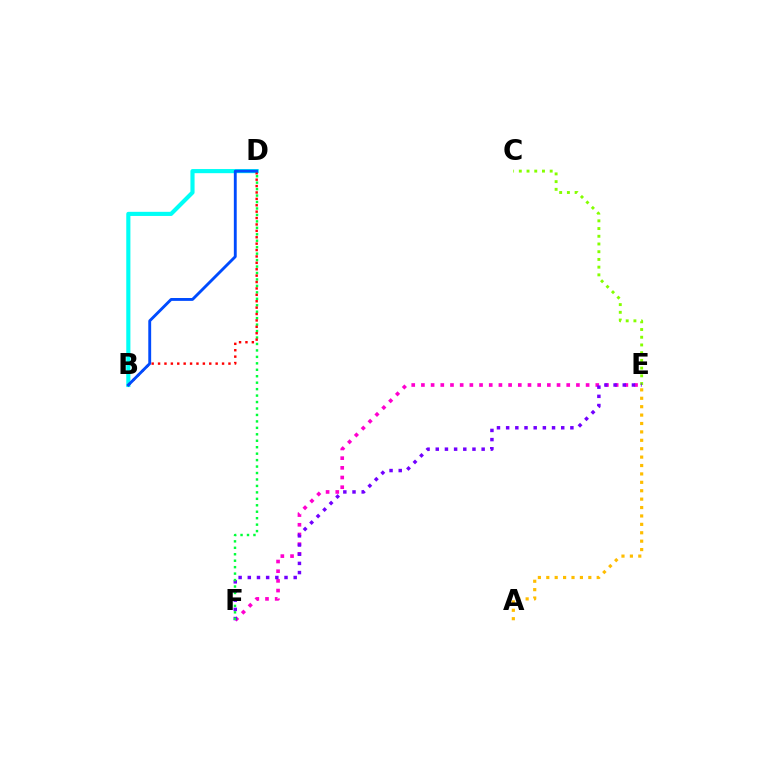{('C', 'E'): [{'color': '#84ff00', 'line_style': 'dotted', 'thickness': 2.1}], ('E', 'F'): [{'color': '#ff00cf', 'line_style': 'dotted', 'thickness': 2.63}, {'color': '#7200ff', 'line_style': 'dotted', 'thickness': 2.49}], ('B', 'D'): [{'color': '#00fff6', 'line_style': 'solid', 'thickness': 2.98}, {'color': '#ff0000', 'line_style': 'dotted', 'thickness': 1.74}, {'color': '#004bff', 'line_style': 'solid', 'thickness': 2.07}], ('D', 'F'): [{'color': '#00ff39', 'line_style': 'dotted', 'thickness': 1.75}], ('A', 'E'): [{'color': '#ffbd00', 'line_style': 'dotted', 'thickness': 2.28}]}